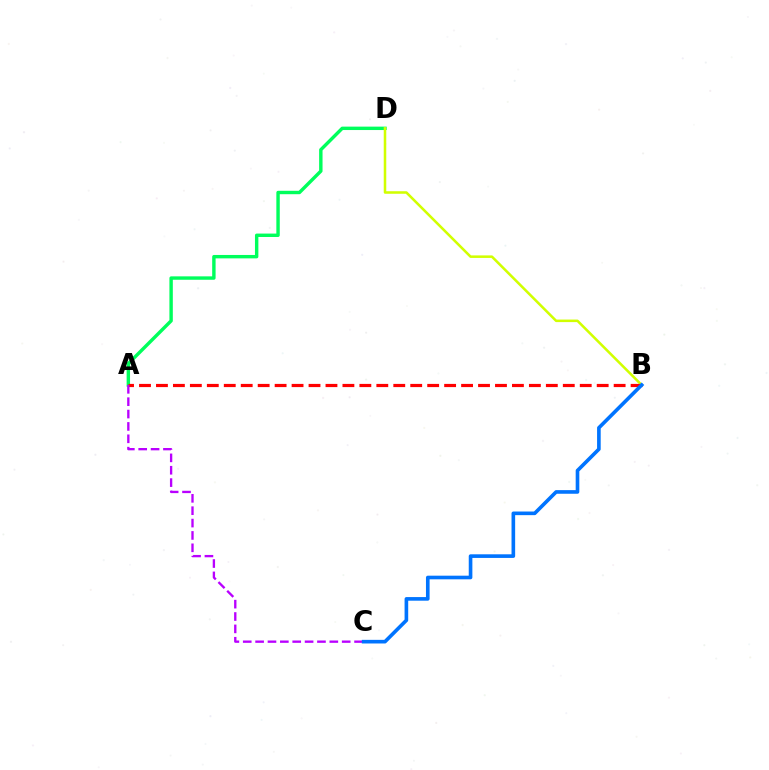{('A', 'D'): [{'color': '#00ff5c', 'line_style': 'solid', 'thickness': 2.46}], ('B', 'D'): [{'color': '#d1ff00', 'line_style': 'solid', 'thickness': 1.83}], ('A', 'B'): [{'color': '#ff0000', 'line_style': 'dashed', 'thickness': 2.3}], ('A', 'C'): [{'color': '#b900ff', 'line_style': 'dashed', 'thickness': 1.68}], ('B', 'C'): [{'color': '#0074ff', 'line_style': 'solid', 'thickness': 2.61}]}